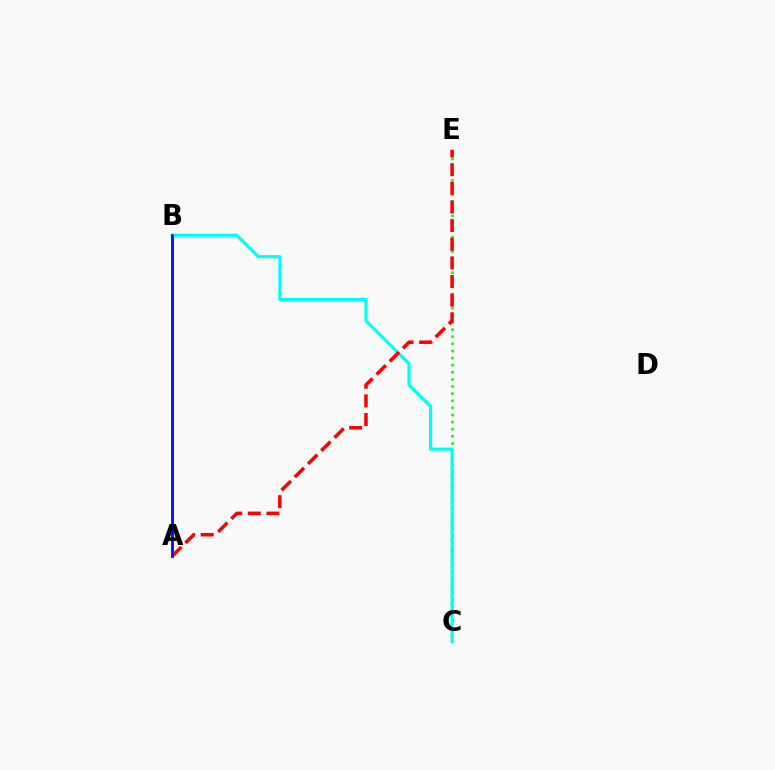{('C', 'E'): [{'color': '#08ff00', 'line_style': 'dotted', 'thickness': 1.93}], ('A', 'B'): [{'color': '#fcf500', 'line_style': 'solid', 'thickness': 2.14}, {'color': '#ee00ff', 'line_style': 'solid', 'thickness': 1.9}, {'color': '#0010ff', 'line_style': 'solid', 'thickness': 1.87}], ('B', 'C'): [{'color': '#00fff6', 'line_style': 'solid', 'thickness': 2.29}], ('A', 'E'): [{'color': '#ff0000', 'line_style': 'dashed', 'thickness': 2.53}]}